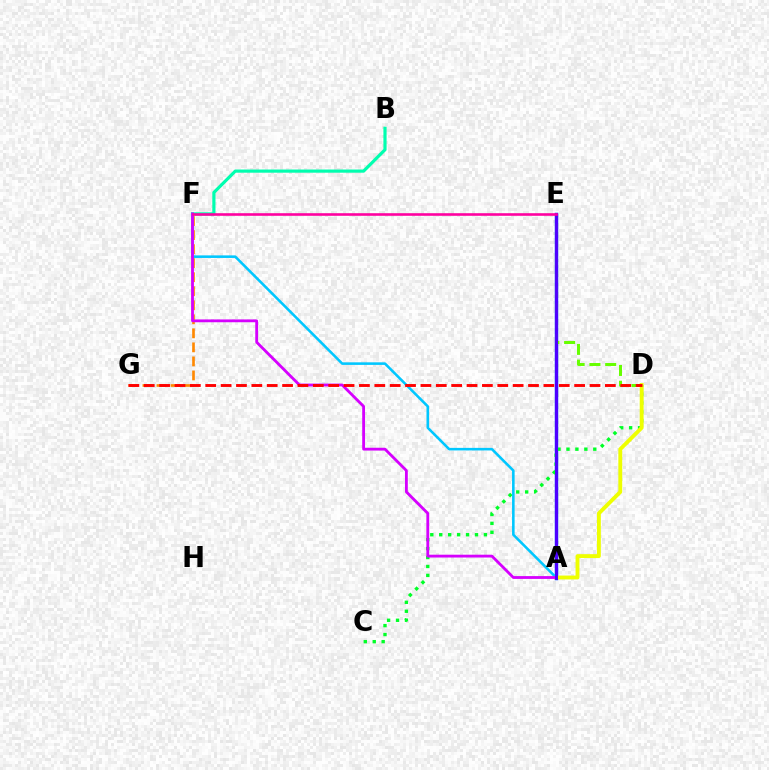{('A', 'E'): [{'color': '#003fff', 'line_style': 'solid', 'thickness': 2.5}, {'color': '#4f00ff', 'line_style': 'solid', 'thickness': 2.1}], ('B', 'F'): [{'color': '#00ffaf', 'line_style': 'solid', 'thickness': 2.29}], ('C', 'D'): [{'color': '#00ff27', 'line_style': 'dotted', 'thickness': 2.43}], ('D', 'E'): [{'color': '#66ff00', 'line_style': 'dashed', 'thickness': 2.14}], ('F', 'G'): [{'color': '#ff8800', 'line_style': 'dashed', 'thickness': 1.91}], ('A', 'D'): [{'color': '#eeff00', 'line_style': 'solid', 'thickness': 2.79}], ('A', 'F'): [{'color': '#00c7ff', 'line_style': 'solid', 'thickness': 1.85}, {'color': '#d600ff', 'line_style': 'solid', 'thickness': 2.03}], ('D', 'G'): [{'color': '#ff0000', 'line_style': 'dashed', 'thickness': 2.09}], ('E', 'F'): [{'color': '#ff00a0', 'line_style': 'solid', 'thickness': 1.87}]}